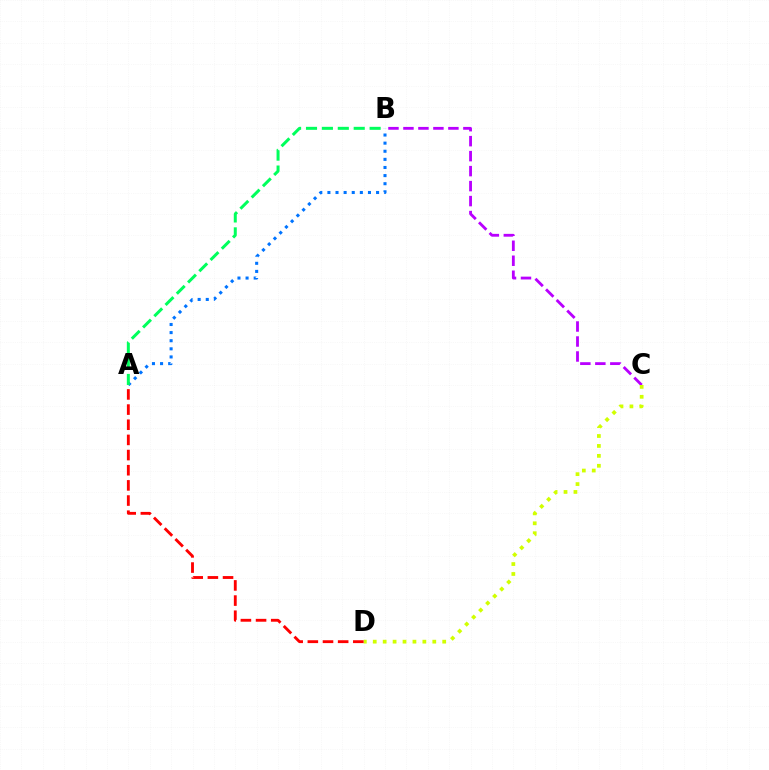{('A', 'B'): [{'color': '#0074ff', 'line_style': 'dotted', 'thickness': 2.2}, {'color': '#00ff5c', 'line_style': 'dashed', 'thickness': 2.16}], ('B', 'C'): [{'color': '#b900ff', 'line_style': 'dashed', 'thickness': 2.04}], ('C', 'D'): [{'color': '#d1ff00', 'line_style': 'dotted', 'thickness': 2.7}], ('A', 'D'): [{'color': '#ff0000', 'line_style': 'dashed', 'thickness': 2.06}]}